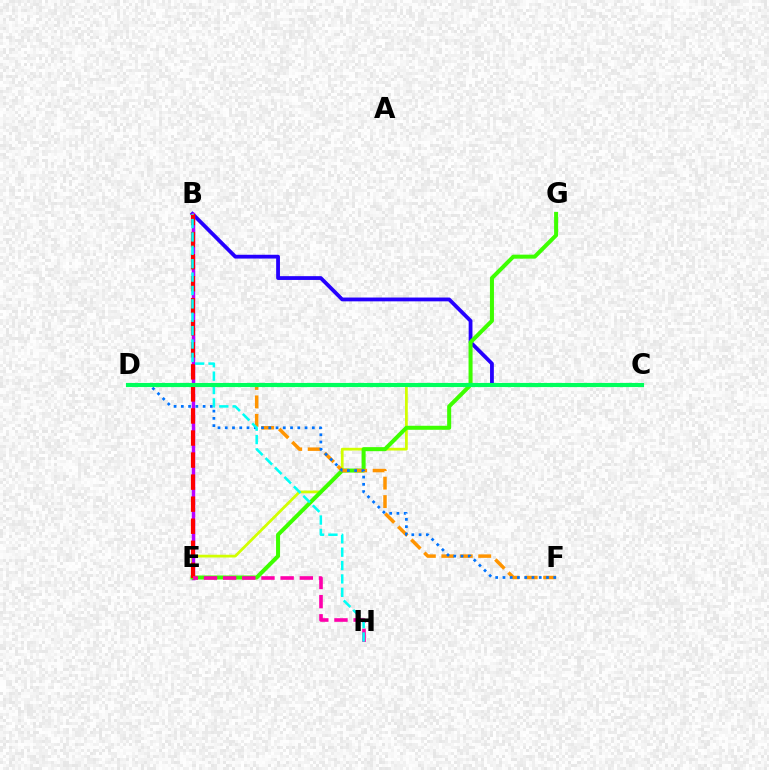{('C', 'E'): [{'color': '#d1ff00', 'line_style': 'solid', 'thickness': 1.98}], ('B', 'C'): [{'color': '#2500ff', 'line_style': 'solid', 'thickness': 2.74}], ('B', 'E'): [{'color': '#b900ff', 'line_style': 'solid', 'thickness': 2.47}, {'color': '#ff0000', 'line_style': 'dashed', 'thickness': 2.99}], ('E', 'G'): [{'color': '#3dff00', 'line_style': 'solid', 'thickness': 2.89}], ('D', 'F'): [{'color': '#ff9400', 'line_style': 'dashed', 'thickness': 2.51}, {'color': '#0074ff', 'line_style': 'dotted', 'thickness': 1.97}], ('E', 'H'): [{'color': '#ff00ac', 'line_style': 'dashed', 'thickness': 2.6}], ('B', 'H'): [{'color': '#00fff6', 'line_style': 'dashed', 'thickness': 1.82}], ('C', 'D'): [{'color': '#00ff5c', 'line_style': 'solid', 'thickness': 2.97}]}